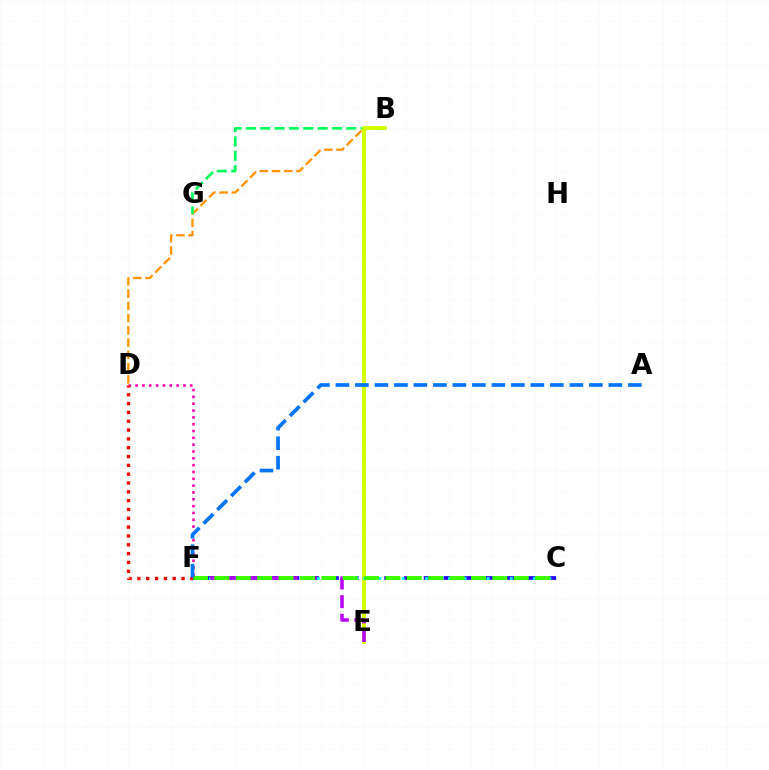{('B', 'D'): [{'color': '#ff9400', 'line_style': 'dashed', 'thickness': 1.66}], ('D', 'F'): [{'color': '#ff00ac', 'line_style': 'dotted', 'thickness': 1.85}, {'color': '#ff0000', 'line_style': 'dotted', 'thickness': 2.4}], ('B', 'G'): [{'color': '#00ff5c', 'line_style': 'dashed', 'thickness': 1.95}], ('C', 'F'): [{'color': '#2500ff', 'line_style': 'dashed', 'thickness': 2.68}, {'color': '#00fff6', 'line_style': 'dotted', 'thickness': 2.1}, {'color': '#3dff00', 'line_style': 'dashed', 'thickness': 2.91}], ('B', 'E'): [{'color': '#d1ff00', 'line_style': 'solid', 'thickness': 2.82}], ('E', 'F'): [{'color': '#b900ff', 'line_style': 'dashed', 'thickness': 2.53}], ('A', 'F'): [{'color': '#0074ff', 'line_style': 'dashed', 'thickness': 2.65}]}